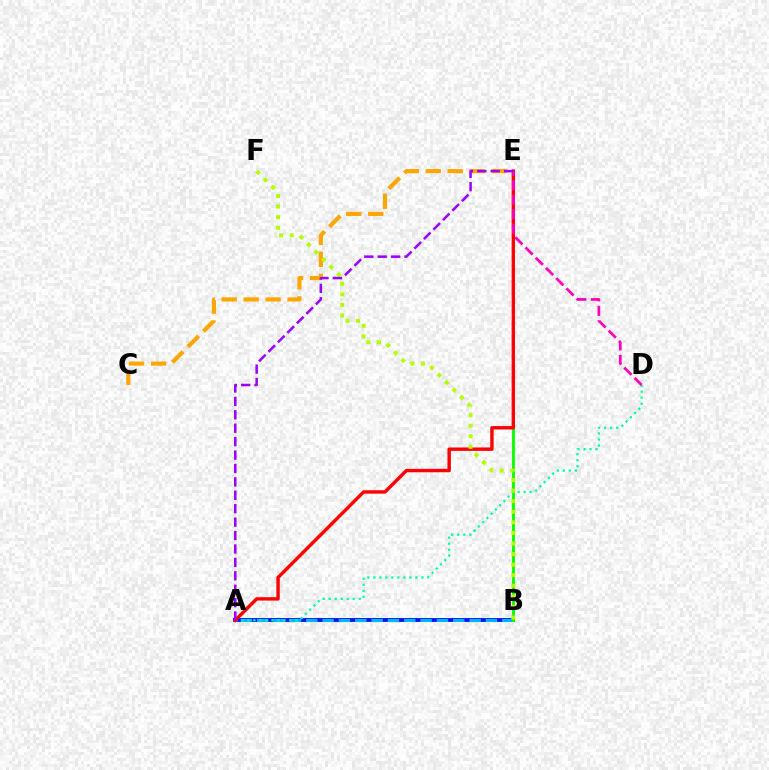{('A', 'B'): [{'color': '#0010ff', 'line_style': 'solid', 'thickness': 2.76}, {'color': '#00b5ff', 'line_style': 'dashed', 'thickness': 2.22}], ('B', 'E'): [{'color': '#08ff00', 'line_style': 'solid', 'thickness': 2.04}], ('C', 'E'): [{'color': '#ffa500', 'line_style': 'dashed', 'thickness': 2.98}], ('A', 'D'): [{'color': '#00ff9d', 'line_style': 'dotted', 'thickness': 1.63}], ('A', 'E'): [{'color': '#ff0000', 'line_style': 'solid', 'thickness': 2.45}, {'color': '#9b00ff', 'line_style': 'dashed', 'thickness': 1.82}], ('B', 'F'): [{'color': '#b3ff00', 'line_style': 'dotted', 'thickness': 2.87}], ('D', 'E'): [{'color': '#ff00bd', 'line_style': 'dashed', 'thickness': 1.97}]}